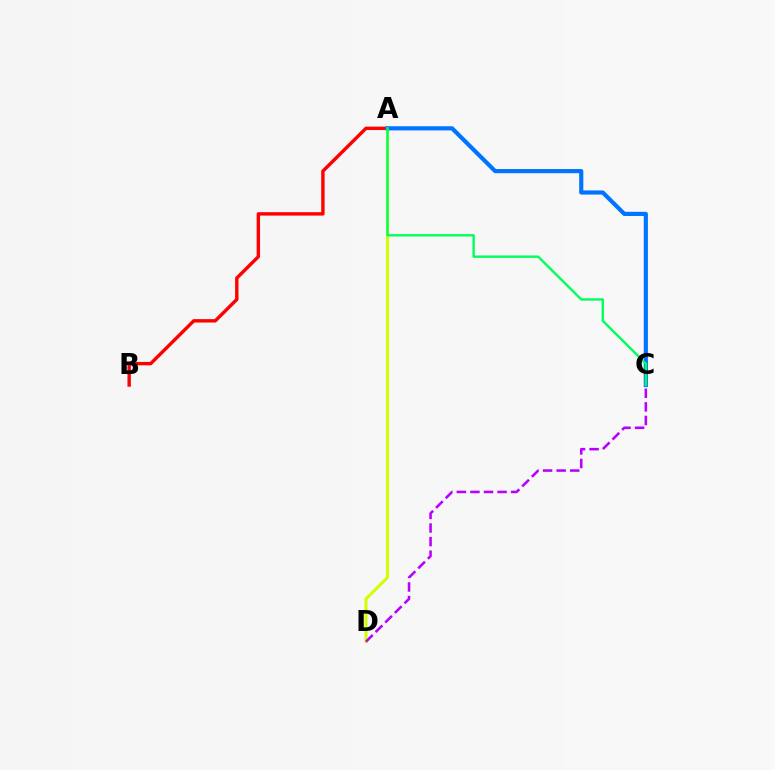{('A', 'B'): [{'color': '#ff0000', 'line_style': 'solid', 'thickness': 2.45}], ('A', 'D'): [{'color': '#d1ff00', 'line_style': 'solid', 'thickness': 2.18}], ('C', 'D'): [{'color': '#b900ff', 'line_style': 'dashed', 'thickness': 1.84}], ('A', 'C'): [{'color': '#0074ff', 'line_style': 'solid', 'thickness': 3.0}, {'color': '#00ff5c', 'line_style': 'solid', 'thickness': 1.72}]}